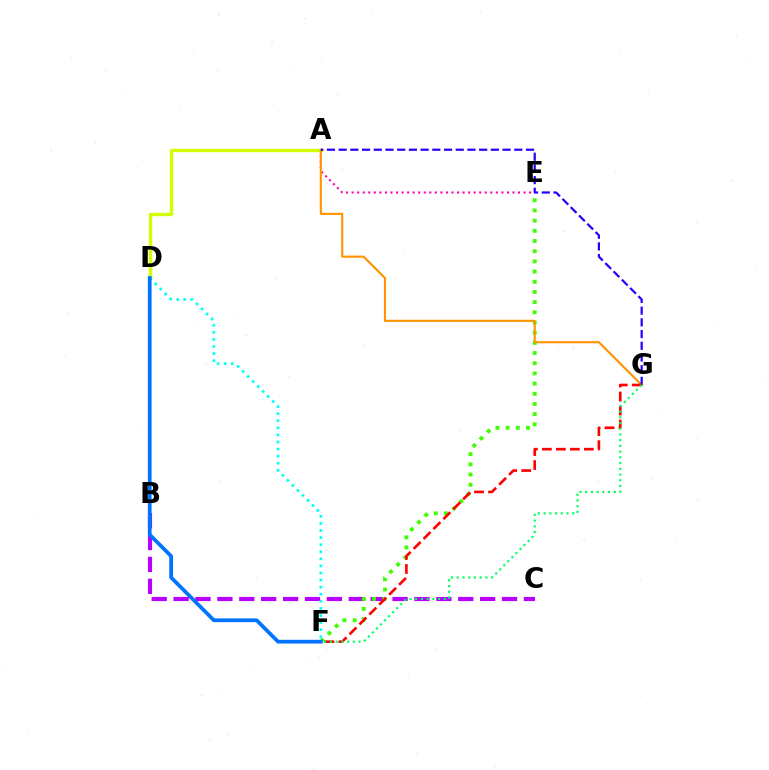{('B', 'C'): [{'color': '#b900ff', 'line_style': 'dashed', 'thickness': 2.97}], ('A', 'E'): [{'color': '#ff00ac', 'line_style': 'dotted', 'thickness': 1.51}], ('E', 'F'): [{'color': '#3dff00', 'line_style': 'dotted', 'thickness': 2.77}], ('A', 'D'): [{'color': '#d1ff00', 'line_style': 'solid', 'thickness': 2.41}], ('A', 'G'): [{'color': '#ff9400', 'line_style': 'solid', 'thickness': 1.53}, {'color': '#2500ff', 'line_style': 'dashed', 'thickness': 1.59}], ('F', 'G'): [{'color': '#ff0000', 'line_style': 'dashed', 'thickness': 1.9}, {'color': '#00ff5c', 'line_style': 'dotted', 'thickness': 1.56}], ('D', 'F'): [{'color': '#00fff6', 'line_style': 'dotted', 'thickness': 1.92}, {'color': '#0074ff', 'line_style': 'solid', 'thickness': 2.7}]}